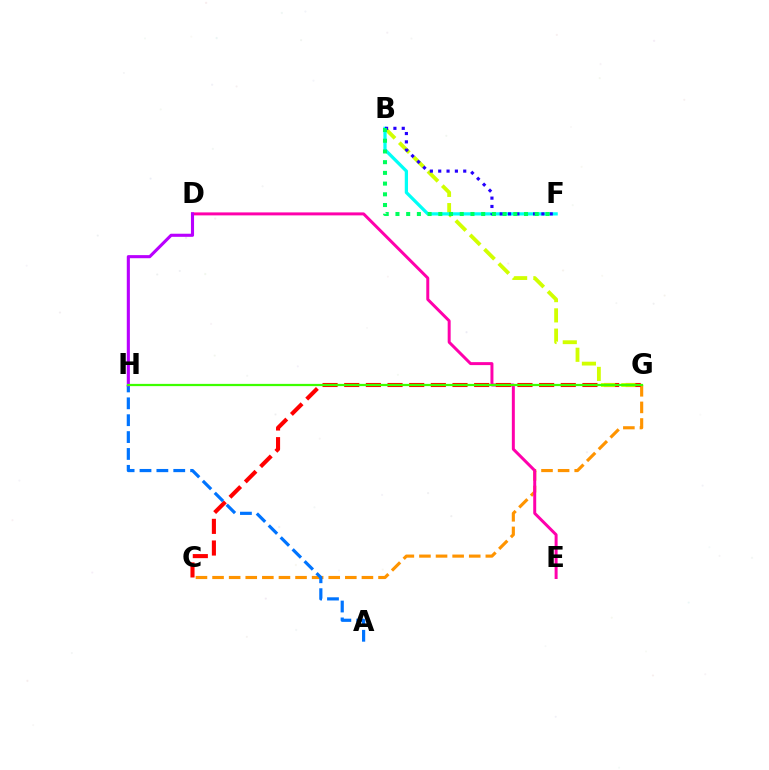{('C', 'G'): [{'color': '#ff9400', 'line_style': 'dashed', 'thickness': 2.25}, {'color': '#ff0000', 'line_style': 'dashed', 'thickness': 2.94}], ('D', 'E'): [{'color': '#ff00ac', 'line_style': 'solid', 'thickness': 2.14}], ('B', 'G'): [{'color': '#d1ff00', 'line_style': 'dashed', 'thickness': 2.75}], ('A', 'H'): [{'color': '#0074ff', 'line_style': 'dashed', 'thickness': 2.29}], ('B', 'F'): [{'color': '#00fff6', 'line_style': 'solid', 'thickness': 2.34}, {'color': '#2500ff', 'line_style': 'dotted', 'thickness': 2.27}, {'color': '#00ff5c', 'line_style': 'dotted', 'thickness': 2.91}], ('D', 'H'): [{'color': '#b900ff', 'line_style': 'solid', 'thickness': 2.23}], ('G', 'H'): [{'color': '#3dff00', 'line_style': 'solid', 'thickness': 1.62}]}